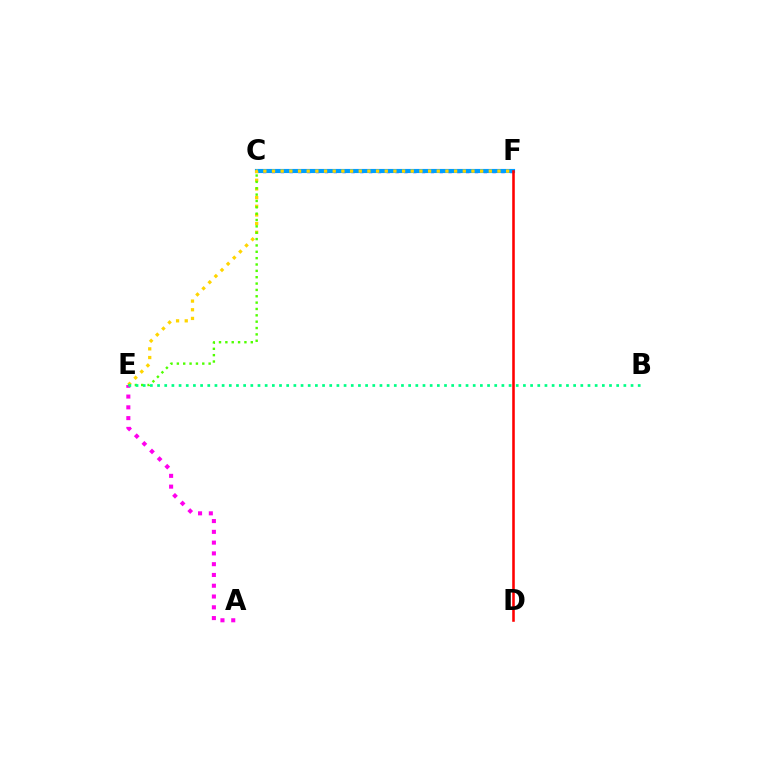{('C', 'F'): [{'color': '#3700ff', 'line_style': 'dotted', 'thickness': 2.4}, {'color': '#009eff', 'line_style': 'solid', 'thickness': 2.97}], ('D', 'F'): [{'color': '#ff0000', 'line_style': 'solid', 'thickness': 1.85}], ('A', 'E'): [{'color': '#ff00ed', 'line_style': 'dotted', 'thickness': 2.93}], ('E', 'F'): [{'color': '#ffd500', 'line_style': 'dotted', 'thickness': 2.36}], ('C', 'E'): [{'color': '#4fff00', 'line_style': 'dotted', 'thickness': 1.73}], ('B', 'E'): [{'color': '#00ff86', 'line_style': 'dotted', 'thickness': 1.95}]}